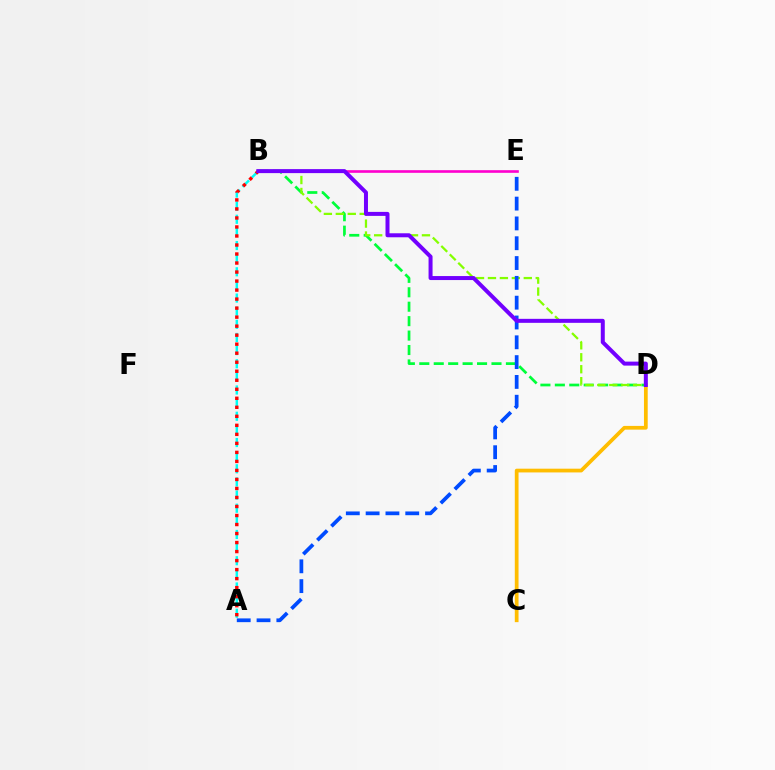{('B', 'D'): [{'color': '#00ff39', 'line_style': 'dashed', 'thickness': 1.96}, {'color': '#84ff00', 'line_style': 'dashed', 'thickness': 1.62}, {'color': '#7200ff', 'line_style': 'solid', 'thickness': 2.88}], ('A', 'E'): [{'color': '#004bff', 'line_style': 'dashed', 'thickness': 2.69}], ('B', 'E'): [{'color': '#ff00cf', 'line_style': 'solid', 'thickness': 1.9}], ('A', 'B'): [{'color': '#00fff6', 'line_style': 'dashed', 'thickness': 1.78}, {'color': '#ff0000', 'line_style': 'dotted', 'thickness': 2.45}], ('C', 'D'): [{'color': '#ffbd00', 'line_style': 'solid', 'thickness': 2.69}]}